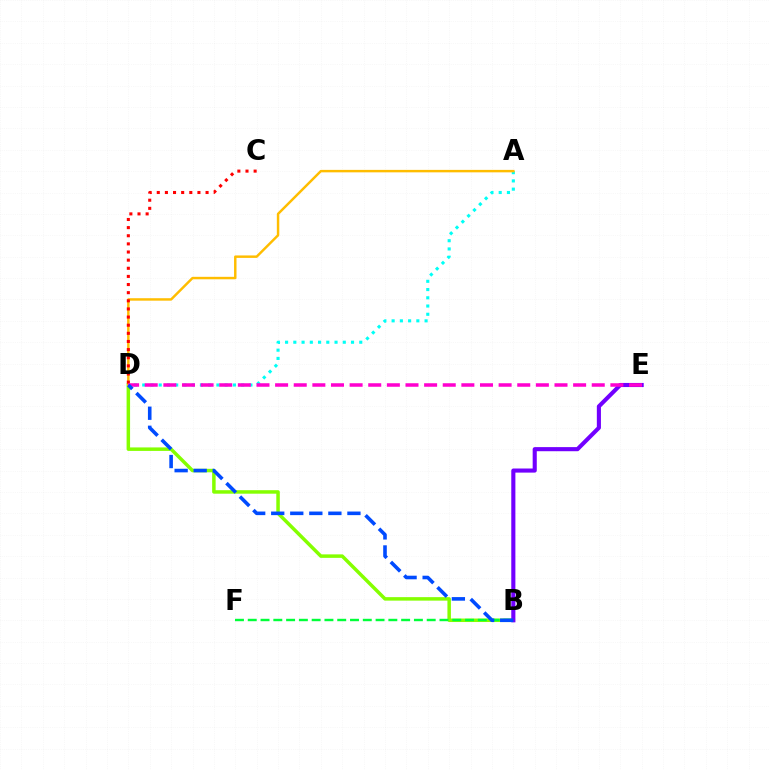{('B', 'D'): [{'color': '#84ff00', 'line_style': 'solid', 'thickness': 2.51}, {'color': '#004bff', 'line_style': 'dashed', 'thickness': 2.59}], ('A', 'D'): [{'color': '#00fff6', 'line_style': 'dotted', 'thickness': 2.24}, {'color': '#ffbd00', 'line_style': 'solid', 'thickness': 1.77}], ('B', 'F'): [{'color': '#00ff39', 'line_style': 'dashed', 'thickness': 1.74}], ('C', 'D'): [{'color': '#ff0000', 'line_style': 'dotted', 'thickness': 2.21}], ('B', 'E'): [{'color': '#7200ff', 'line_style': 'solid', 'thickness': 2.95}], ('D', 'E'): [{'color': '#ff00cf', 'line_style': 'dashed', 'thickness': 2.53}]}